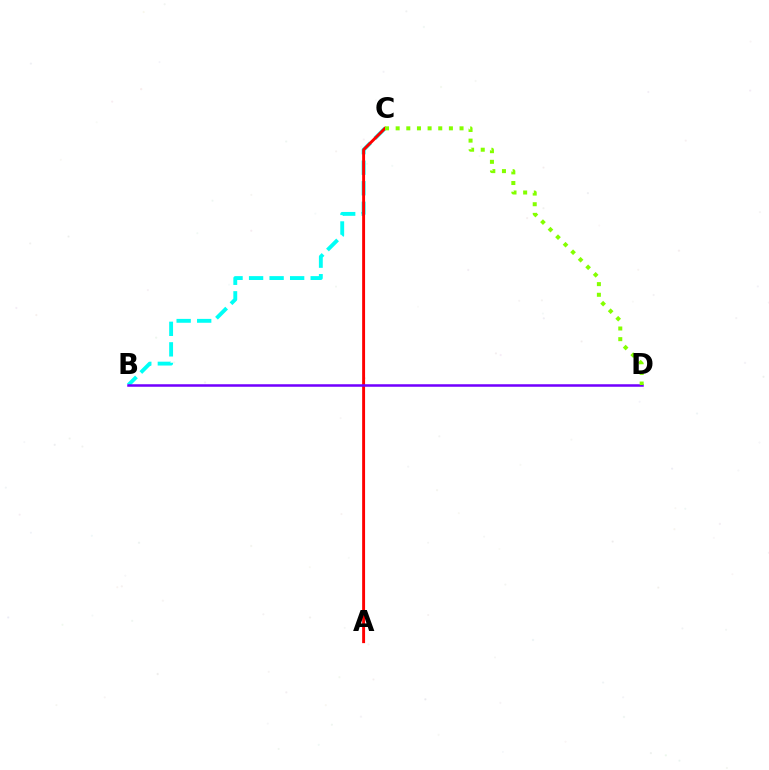{('B', 'C'): [{'color': '#00fff6', 'line_style': 'dashed', 'thickness': 2.79}], ('A', 'C'): [{'color': '#ff0000', 'line_style': 'solid', 'thickness': 2.1}], ('B', 'D'): [{'color': '#7200ff', 'line_style': 'solid', 'thickness': 1.82}], ('C', 'D'): [{'color': '#84ff00', 'line_style': 'dotted', 'thickness': 2.89}]}